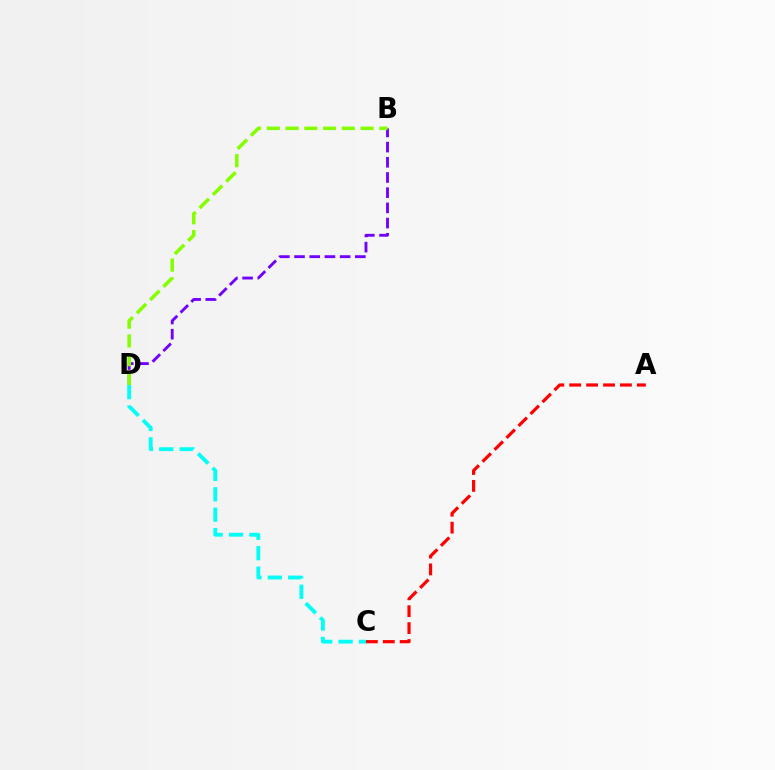{('B', 'D'): [{'color': '#7200ff', 'line_style': 'dashed', 'thickness': 2.06}, {'color': '#84ff00', 'line_style': 'dashed', 'thickness': 2.55}], ('C', 'D'): [{'color': '#00fff6', 'line_style': 'dashed', 'thickness': 2.77}], ('A', 'C'): [{'color': '#ff0000', 'line_style': 'dashed', 'thickness': 2.3}]}